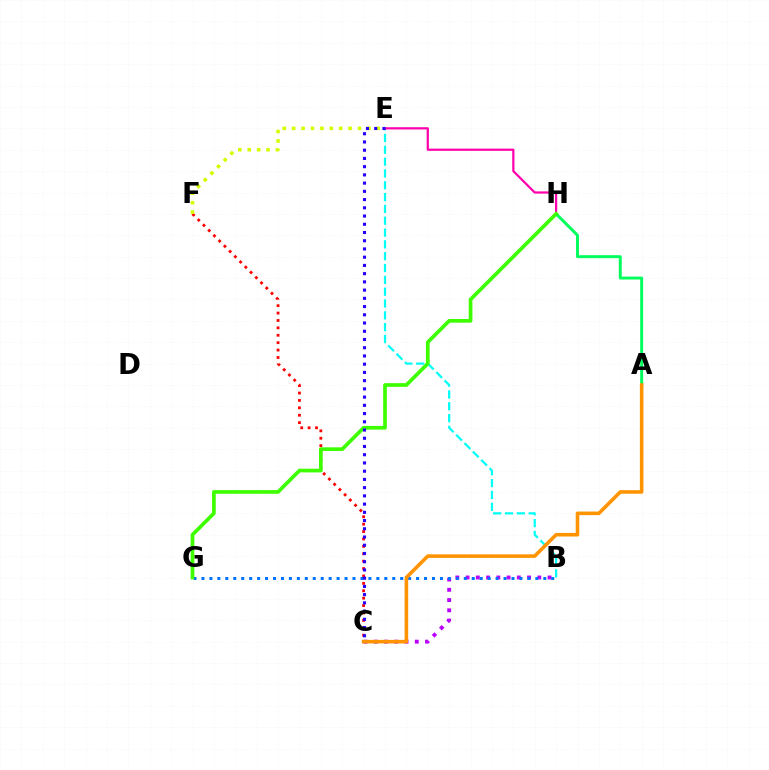{('C', 'F'): [{'color': '#ff0000', 'line_style': 'dotted', 'thickness': 2.01}], ('E', 'F'): [{'color': '#d1ff00', 'line_style': 'dotted', 'thickness': 2.56}], ('B', 'E'): [{'color': '#00fff6', 'line_style': 'dashed', 'thickness': 1.61}], ('B', 'C'): [{'color': '#b900ff', 'line_style': 'dotted', 'thickness': 2.78}], ('E', 'H'): [{'color': '#ff00ac', 'line_style': 'solid', 'thickness': 1.6}], ('A', 'H'): [{'color': '#00ff5c', 'line_style': 'solid', 'thickness': 2.12}], ('B', 'G'): [{'color': '#0074ff', 'line_style': 'dotted', 'thickness': 2.16}], ('A', 'C'): [{'color': '#ff9400', 'line_style': 'solid', 'thickness': 2.58}], ('G', 'H'): [{'color': '#3dff00', 'line_style': 'solid', 'thickness': 2.66}], ('C', 'E'): [{'color': '#2500ff', 'line_style': 'dotted', 'thickness': 2.24}]}